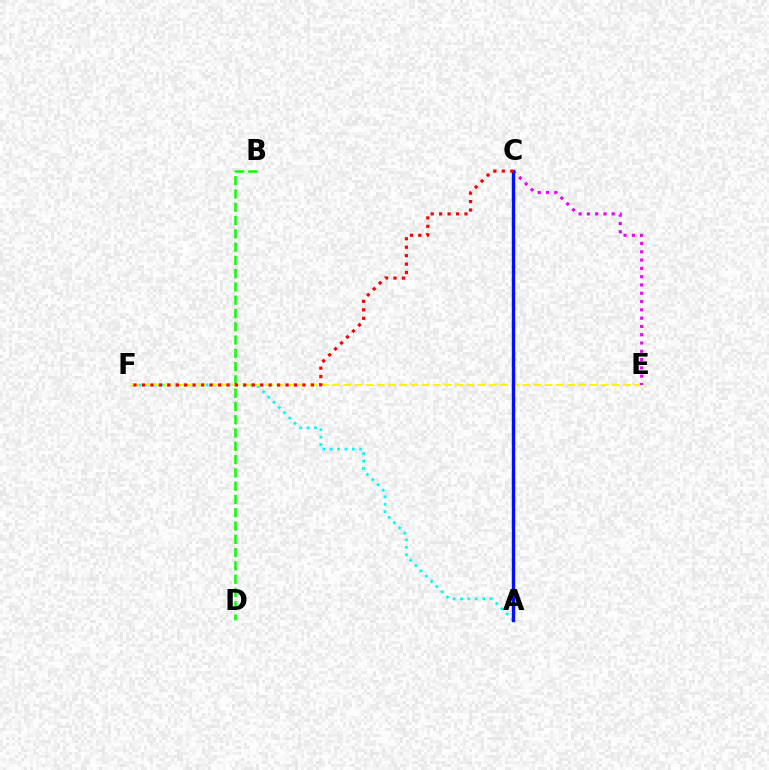{('A', 'F'): [{'color': '#00fff6', 'line_style': 'dotted', 'thickness': 2.02}], ('E', 'F'): [{'color': '#fcf500', 'line_style': 'dashed', 'thickness': 1.52}], ('C', 'E'): [{'color': '#ee00ff', 'line_style': 'dotted', 'thickness': 2.25}], ('A', 'C'): [{'color': '#0010ff', 'line_style': 'solid', 'thickness': 2.44}], ('B', 'D'): [{'color': '#08ff00', 'line_style': 'dashed', 'thickness': 1.8}], ('C', 'F'): [{'color': '#ff0000', 'line_style': 'dotted', 'thickness': 2.29}]}